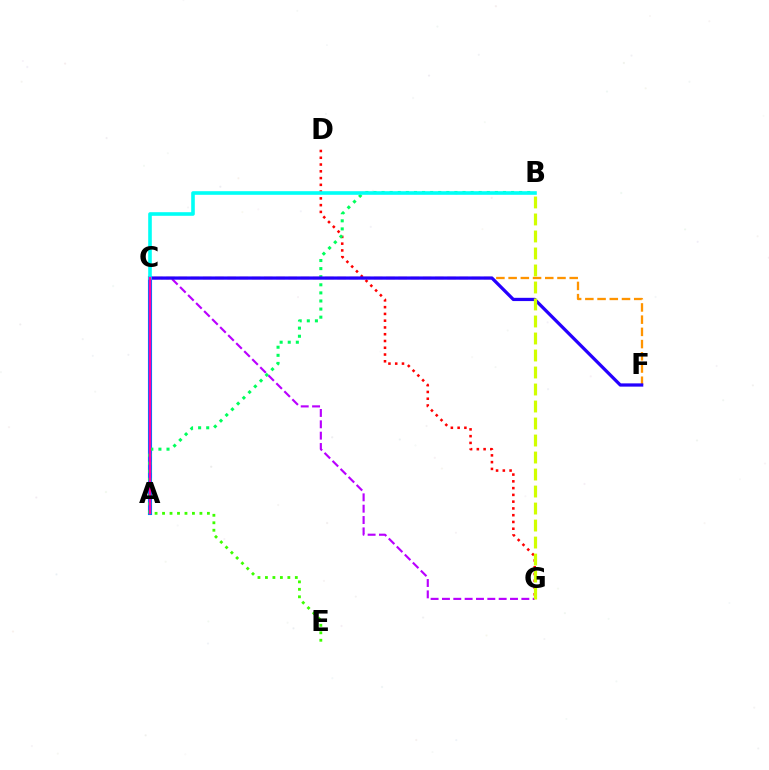{('A', 'C'): [{'color': '#0074ff', 'line_style': 'solid', 'thickness': 2.96}, {'color': '#ff00ac', 'line_style': 'solid', 'thickness': 1.65}], ('C', 'G'): [{'color': '#b900ff', 'line_style': 'dashed', 'thickness': 1.54}], ('D', 'G'): [{'color': '#ff0000', 'line_style': 'dotted', 'thickness': 1.84}], ('A', 'B'): [{'color': '#00ff5c', 'line_style': 'dotted', 'thickness': 2.2}], ('C', 'F'): [{'color': '#ff9400', 'line_style': 'dashed', 'thickness': 1.66}, {'color': '#2500ff', 'line_style': 'solid', 'thickness': 2.34}], ('A', 'E'): [{'color': '#3dff00', 'line_style': 'dotted', 'thickness': 2.03}], ('B', 'C'): [{'color': '#00fff6', 'line_style': 'solid', 'thickness': 2.6}], ('B', 'G'): [{'color': '#d1ff00', 'line_style': 'dashed', 'thickness': 2.31}]}